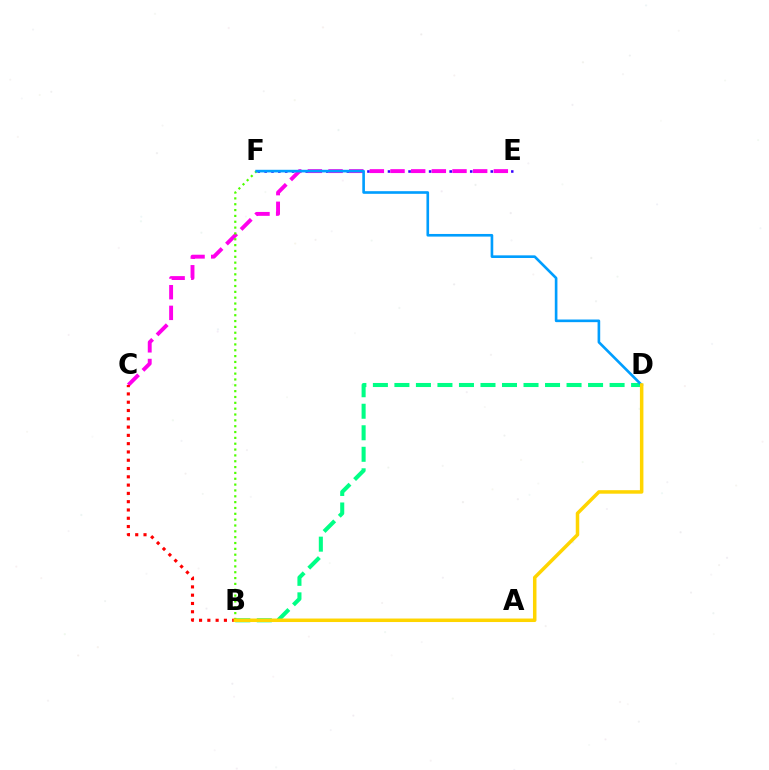{('B', 'D'): [{'color': '#00ff86', 'line_style': 'dashed', 'thickness': 2.92}, {'color': '#ffd500', 'line_style': 'solid', 'thickness': 2.52}], ('E', 'F'): [{'color': '#3700ff', 'line_style': 'dotted', 'thickness': 1.86}], ('C', 'E'): [{'color': '#ff00ed', 'line_style': 'dashed', 'thickness': 2.81}], ('B', 'F'): [{'color': '#4fff00', 'line_style': 'dotted', 'thickness': 1.59}], ('D', 'F'): [{'color': '#009eff', 'line_style': 'solid', 'thickness': 1.9}], ('B', 'C'): [{'color': '#ff0000', 'line_style': 'dotted', 'thickness': 2.25}]}